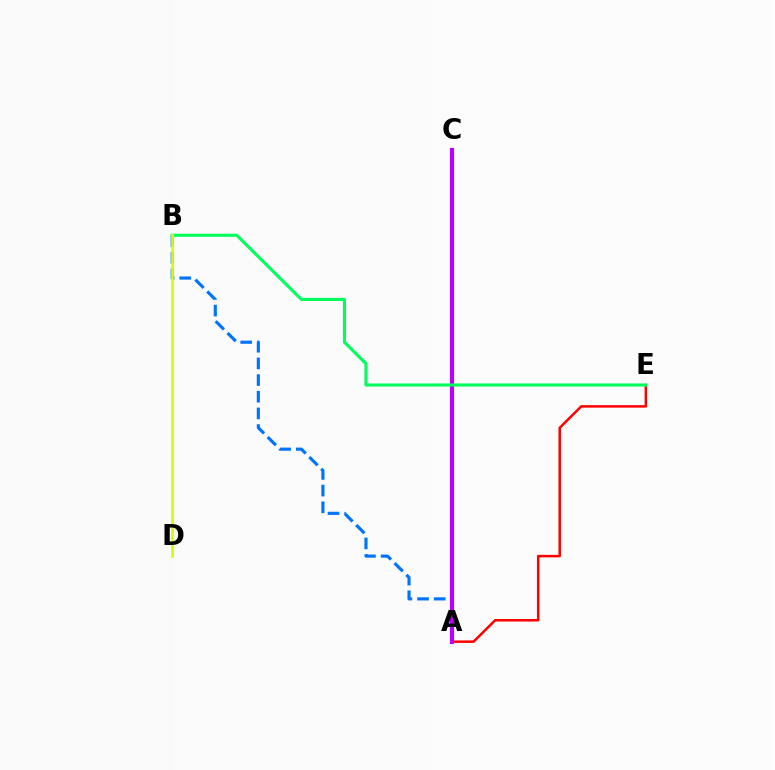{('A', 'E'): [{'color': '#ff0000', 'line_style': 'solid', 'thickness': 1.8}], ('A', 'B'): [{'color': '#0074ff', 'line_style': 'dashed', 'thickness': 2.26}], ('A', 'C'): [{'color': '#b900ff', 'line_style': 'solid', 'thickness': 2.98}], ('B', 'E'): [{'color': '#00ff5c', 'line_style': 'solid', 'thickness': 2.23}], ('B', 'D'): [{'color': '#d1ff00', 'line_style': 'solid', 'thickness': 1.92}]}